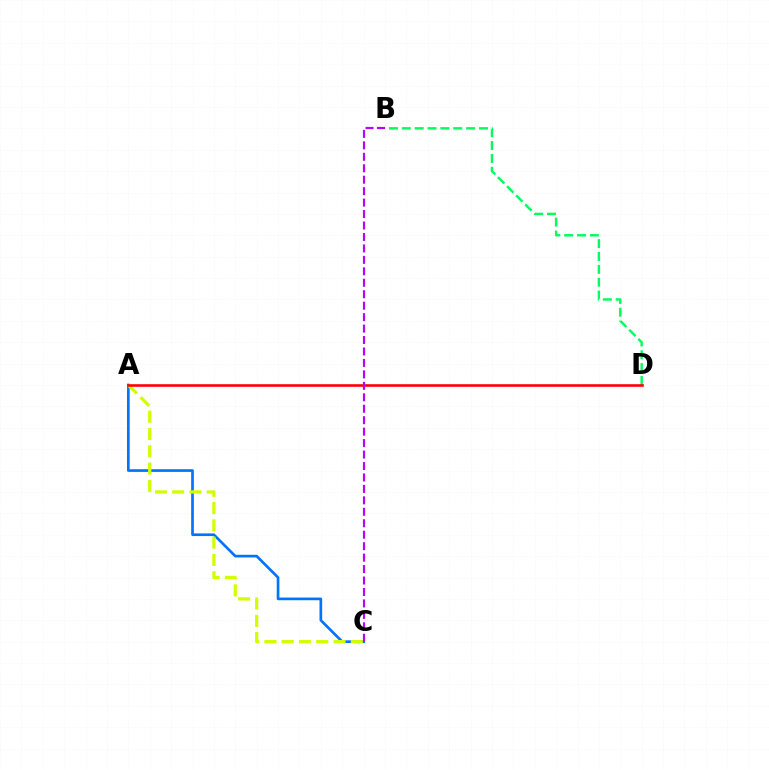{('A', 'C'): [{'color': '#0074ff', 'line_style': 'solid', 'thickness': 1.93}, {'color': '#d1ff00', 'line_style': 'dashed', 'thickness': 2.35}], ('B', 'D'): [{'color': '#00ff5c', 'line_style': 'dashed', 'thickness': 1.75}], ('A', 'D'): [{'color': '#ff0000', 'line_style': 'solid', 'thickness': 1.87}], ('B', 'C'): [{'color': '#b900ff', 'line_style': 'dashed', 'thickness': 1.56}]}